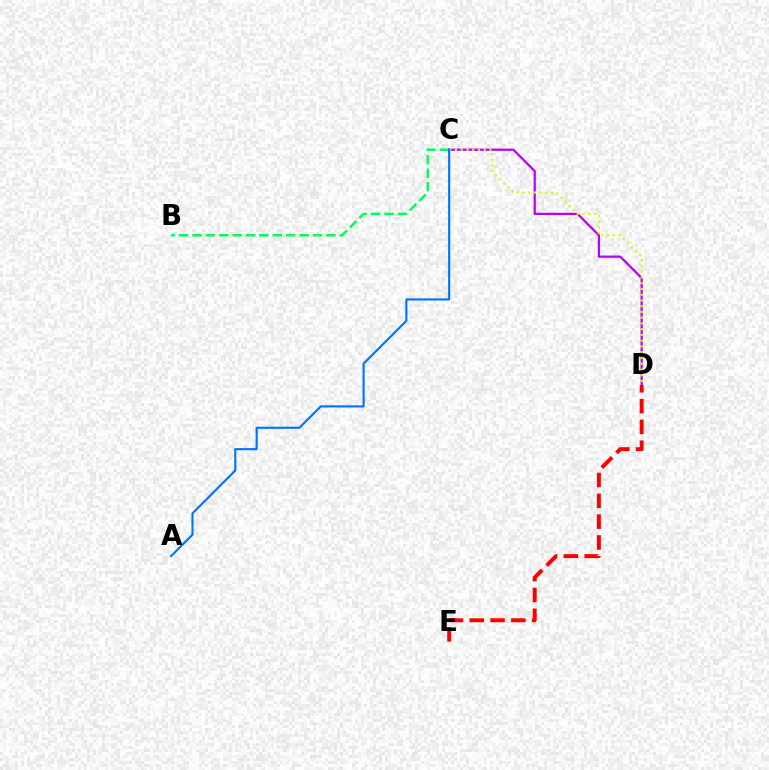{('B', 'C'): [{'color': '#00ff5c', 'line_style': 'dashed', 'thickness': 1.82}], ('C', 'D'): [{'color': '#b900ff', 'line_style': 'solid', 'thickness': 1.62}, {'color': '#d1ff00', 'line_style': 'dotted', 'thickness': 1.56}], ('A', 'C'): [{'color': '#0074ff', 'line_style': 'solid', 'thickness': 1.54}], ('D', 'E'): [{'color': '#ff0000', 'line_style': 'dashed', 'thickness': 2.83}]}